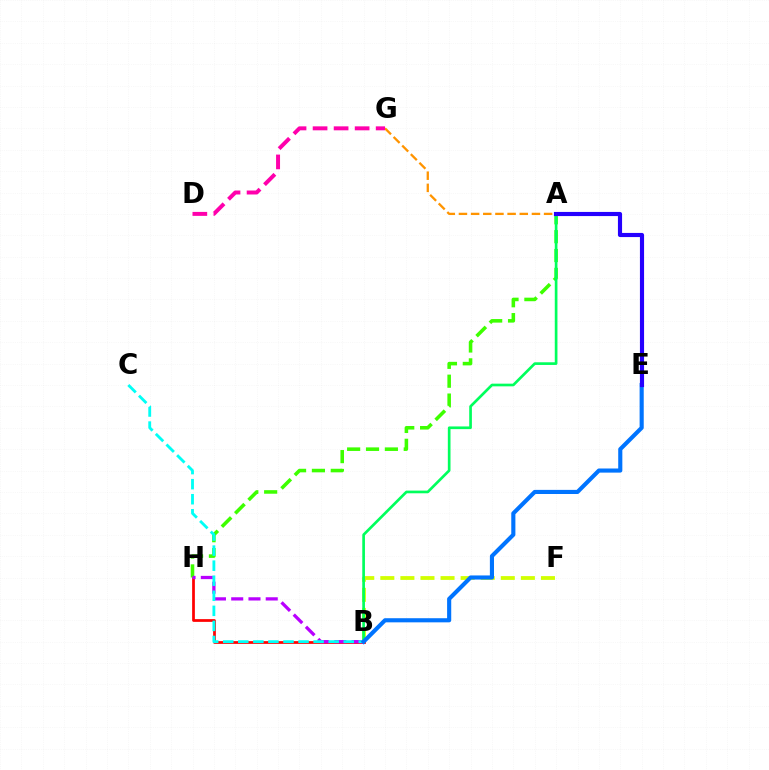{('B', 'H'): [{'color': '#ff0000', 'line_style': 'solid', 'thickness': 1.97}, {'color': '#b900ff', 'line_style': 'dashed', 'thickness': 2.34}], ('A', 'H'): [{'color': '#3dff00', 'line_style': 'dashed', 'thickness': 2.56}], ('B', 'F'): [{'color': '#d1ff00', 'line_style': 'dashed', 'thickness': 2.73}], ('B', 'C'): [{'color': '#00fff6', 'line_style': 'dashed', 'thickness': 2.05}], ('A', 'B'): [{'color': '#00ff5c', 'line_style': 'solid', 'thickness': 1.93}], ('B', 'E'): [{'color': '#0074ff', 'line_style': 'solid', 'thickness': 2.97}], ('A', 'E'): [{'color': '#2500ff', 'line_style': 'solid', 'thickness': 2.98}], ('A', 'G'): [{'color': '#ff9400', 'line_style': 'dashed', 'thickness': 1.65}], ('D', 'G'): [{'color': '#ff00ac', 'line_style': 'dashed', 'thickness': 2.86}]}